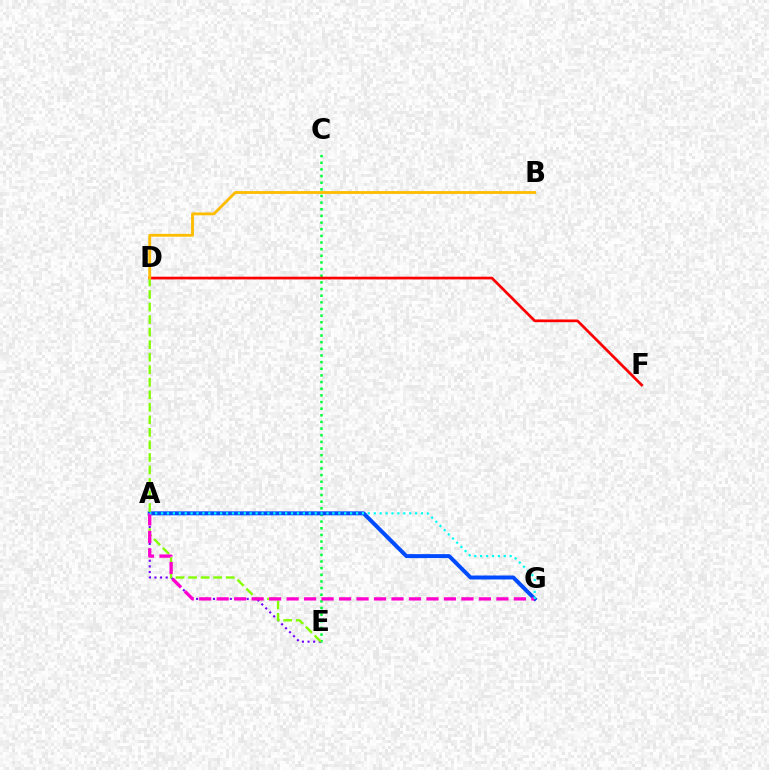{('C', 'E'): [{'color': '#00ff39', 'line_style': 'dotted', 'thickness': 1.81}], ('A', 'E'): [{'color': '#7200ff', 'line_style': 'dotted', 'thickness': 1.53}], ('D', 'F'): [{'color': '#ff0000', 'line_style': 'solid', 'thickness': 1.95}], ('A', 'G'): [{'color': '#004bff', 'line_style': 'solid', 'thickness': 2.86}, {'color': '#ff00cf', 'line_style': 'dashed', 'thickness': 2.38}, {'color': '#00fff6', 'line_style': 'dotted', 'thickness': 1.61}], ('D', 'E'): [{'color': '#84ff00', 'line_style': 'dashed', 'thickness': 1.7}], ('B', 'D'): [{'color': '#ffbd00', 'line_style': 'solid', 'thickness': 2.03}]}